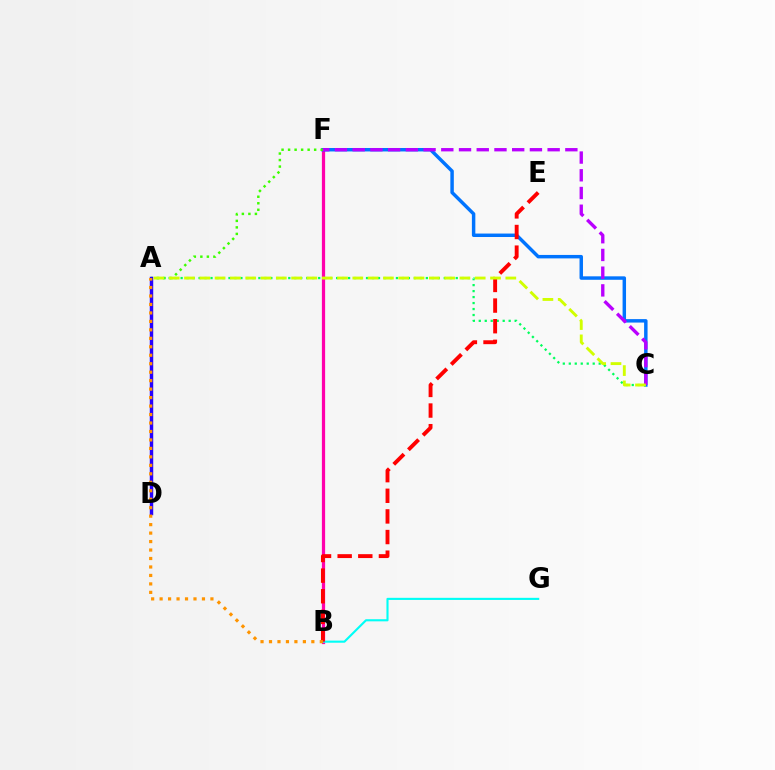{('B', 'F'): [{'color': '#ff00ac', 'line_style': 'solid', 'thickness': 2.34}], ('C', 'F'): [{'color': '#0074ff', 'line_style': 'solid', 'thickness': 2.49}, {'color': '#b900ff', 'line_style': 'dashed', 'thickness': 2.41}], ('A', 'F'): [{'color': '#3dff00', 'line_style': 'dotted', 'thickness': 1.77}], ('A', 'C'): [{'color': '#00ff5c', 'line_style': 'dotted', 'thickness': 1.63}, {'color': '#d1ff00', 'line_style': 'dashed', 'thickness': 2.08}], ('B', 'G'): [{'color': '#00fff6', 'line_style': 'solid', 'thickness': 1.53}], ('A', 'D'): [{'color': '#2500ff', 'line_style': 'solid', 'thickness': 2.48}], ('B', 'E'): [{'color': '#ff0000', 'line_style': 'dashed', 'thickness': 2.8}], ('A', 'B'): [{'color': '#ff9400', 'line_style': 'dotted', 'thickness': 2.3}]}